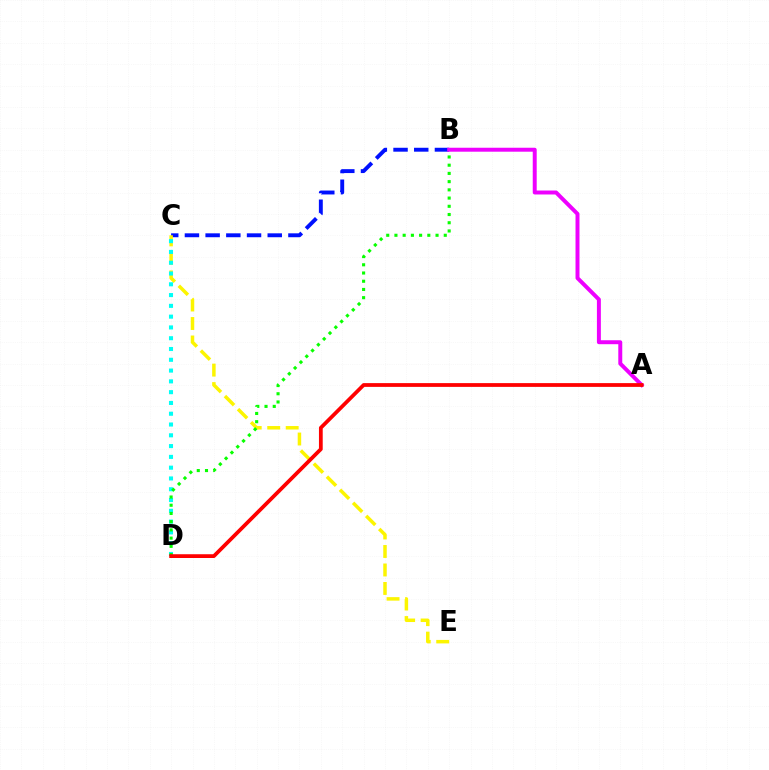{('B', 'C'): [{'color': '#0010ff', 'line_style': 'dashed', 'thickness': 2.81}], ('C', 'E'): [{'color': '#fcf500', 'line_style': 'dashed', 'thickness': 2.51}], ('C', 'D'): [{'color': '#00fff6', 'line_style': 'dotted', 'thickness': 2.93}], ('B', 'D'): [{'color': '#08ff00', 'line_style': 'dotted', 'thickness': 2.23}], ('A', 'B'): [{'color': '#ee00ff', 'line_style': 'solid', 'thickness': 2.85}], ('A', 'D'): [{'color': '#ff0000', 'line_style': 'solid', 'thickness': 2.71}]}